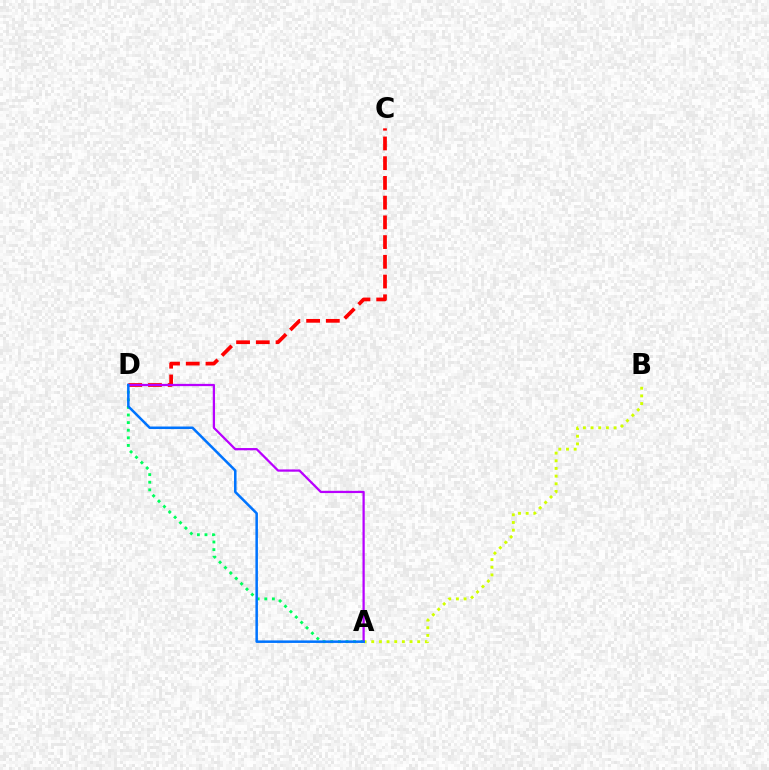{('C', 'D'): [{'color': '#ff0000', 'line_style': 'dashed', 'thickness': 2.68}], ('A', 'B'): [{'color': '#d1ff00', 'line_style': 'dotted', 'thickness': 2.08}], ('A', 'D'): [{'color': '#00ff5c', 'line_style': 'dotted', 'thickness': 2.07}, {'color': '#b900ff', 'line_style': 'solid', 'thickness': 1.62}, {'color': '#0074ff', 'line_style': 'solid', 'thickness': 1.82}]}